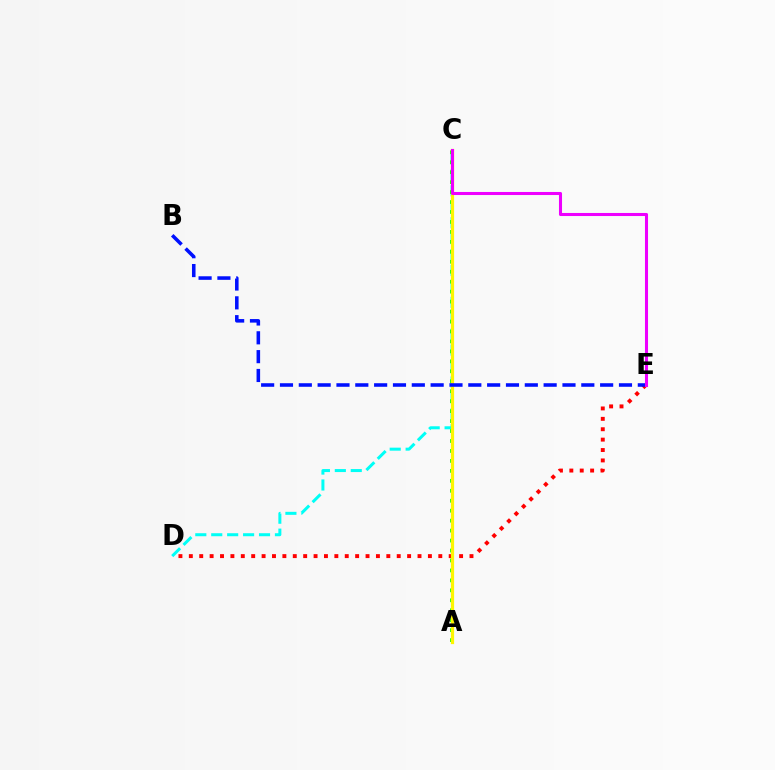{('C', 'D'): [{'color': '#00fff6', 'line_style': 'dashed', 'thickness': 2.16}], ('D', 'E'): [{'color': '#ff0000', 'line_style': 'dotted', 'thickness': 2.82}], ('A', 'C'): [{'color': '#08ff00', 'line_style': 'dotted', 'thickness': 2.71}, {'color': '#fcf500', 'line_style': 'solid', 'thickness': 2.32}], ('B', 'E'): [{'color': '#0010ff', 'line_style': 'dashed', 'thickness': 2.56}], ('C', 'E'): [{'color': '#ee00ff', 'line_style': 'solid', 'thickness': 2.2}]}